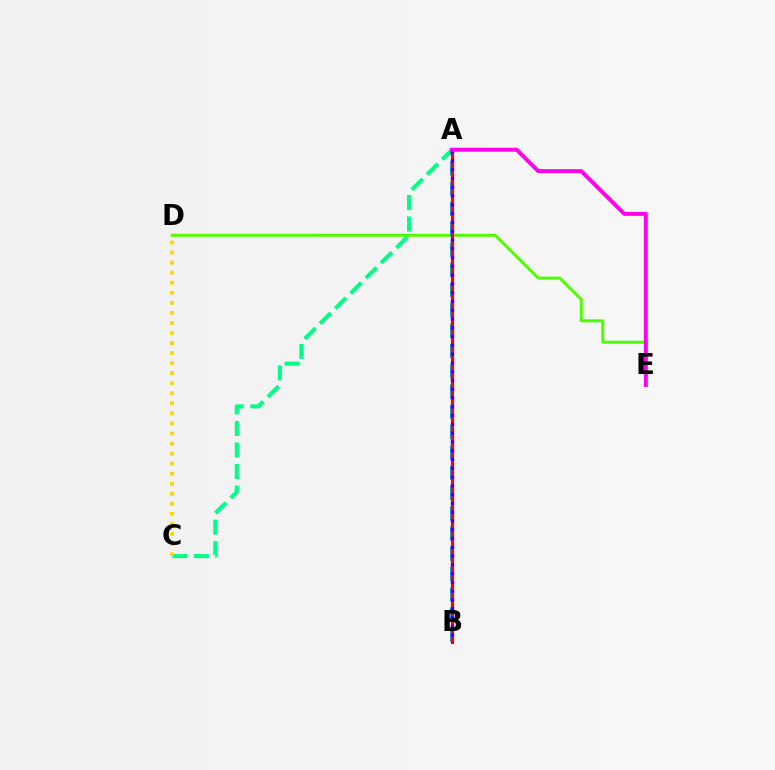{('D', 'E'): [{'color': '#4fff00', 'line_style': 'solid', 'thickness': 2.14}], ('A', 'C'): [{'color': '#00ff86', 'line_style': 'dashed', 'thickness': 2.92}], ('A', 'B'): [{'color': '#009eff', 'line_style': 'dashed', 'thickness': 2.76}, {'color': '#ff0000', 'line_style': 'solid', 'thickness': 2.29}, {'color': '#3700ff', 'line_style': 'dotted', 'thickness': 2.39}], ('C', 'D'): [{'color': '#ffd500', 'line_style': 'dotted', 'thickness': 2.73}], ('A', 'E'): [{'color': '#ff00ed', 'line_style': 'solid', 'thickness': 2.84}]}